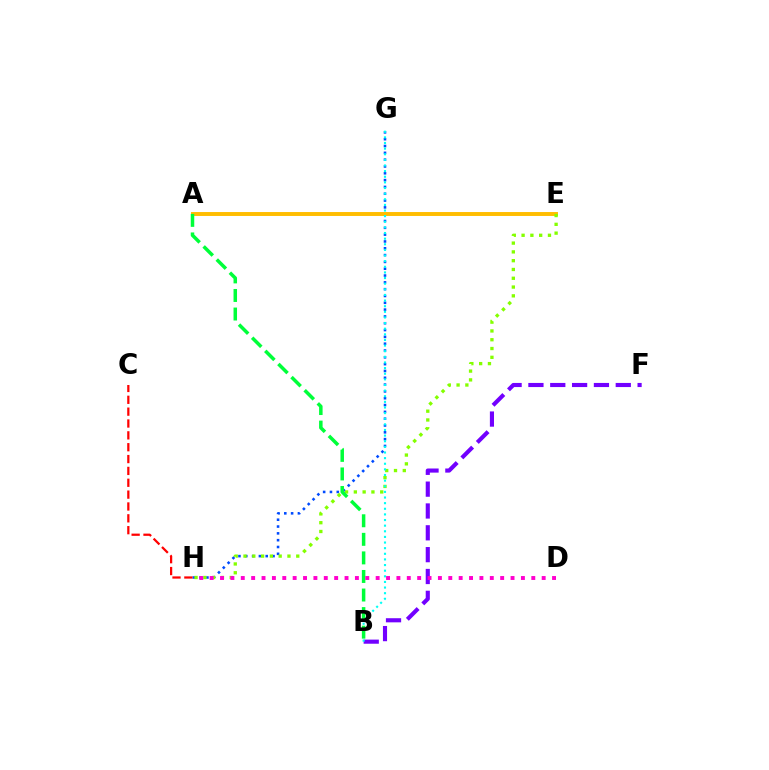{('G', 'H'): [{'color': '#004bff', 'line_style': 'dotted', 'thickness': 1.85}], ('A', 'E'): [{'color': '#ffbd00', 'line_style': 'solid', 'thickness': 2.83}], ('B', 'F'): [{'color': '#7200ff', 'line_style': 'dashed', 'thickness': 2.97}], ('E', 'H'): [{'color': '#84ff00', 'line_style': 'dotted', 'thickness': 2.39}], ('B', 'G'): [{'color': '#00fff6', 'line_style': 'dotted', 'thickness': 1.53}], ('A', 'B'): [{'color': '#00ff39', 'line_style': 'dashed', 'thickness': 2.52}], ('D', 'H'): [{'color': '#ff00cf', 'line_style': 'dotted', 'thickness': 2.82}], ('C', 'H'): [{'color': '#ff0000', 'line_style': 'dashed', 'thickness': 1.61}]}